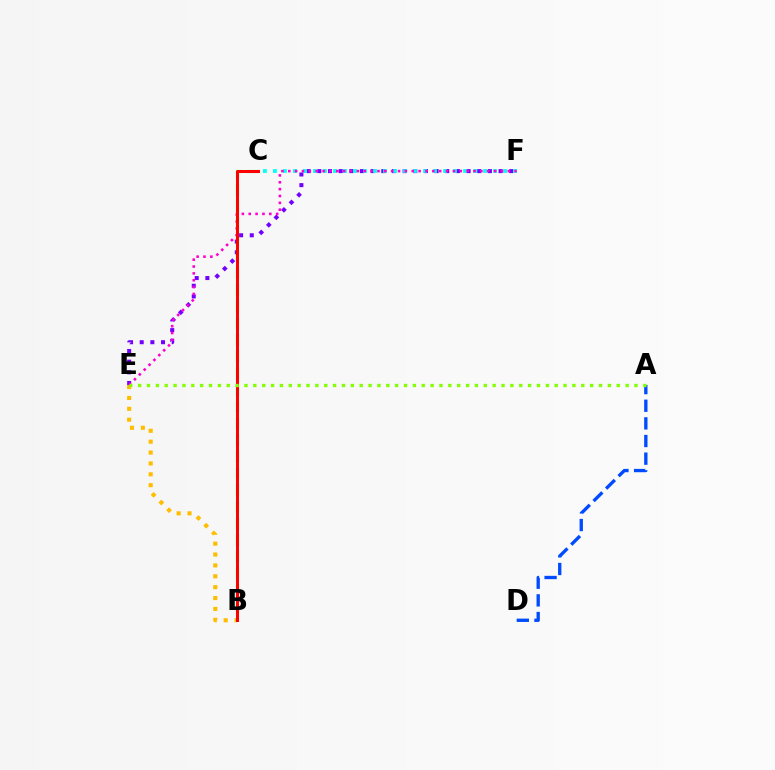{('A', 'D'): [{'color': '#004bff', 'line_style': 'dashed', 'thickness': 2.4}], ('B', 'E'): [{'color': '#ffbd00', 'line_style': 'dotted', 'thickness': 2.96}], ('E', 'F'): [{'color': '#7200ff', 'line_style': 'dotted', 'thickness': 2.9}, {'color': '#ff00cf', 'line_style': 'dotted', 'thickness': 1.86}], ('C', 'F'): [{'color': '#00fff6', 'line_style': 'dotted', 'thickness': 2.72}], ('B', 'C'): [{'color': '#00ff39', 'line_style': 'dashed', 'thickness': 2.27}, {'color': '#ff0000', 'line_style': 'solid', 'thickness': 2.15}], ('A', 'E'): [{'color': '#84ff00', 'line_style': 'dotted', 'thickness': 2.41}]}